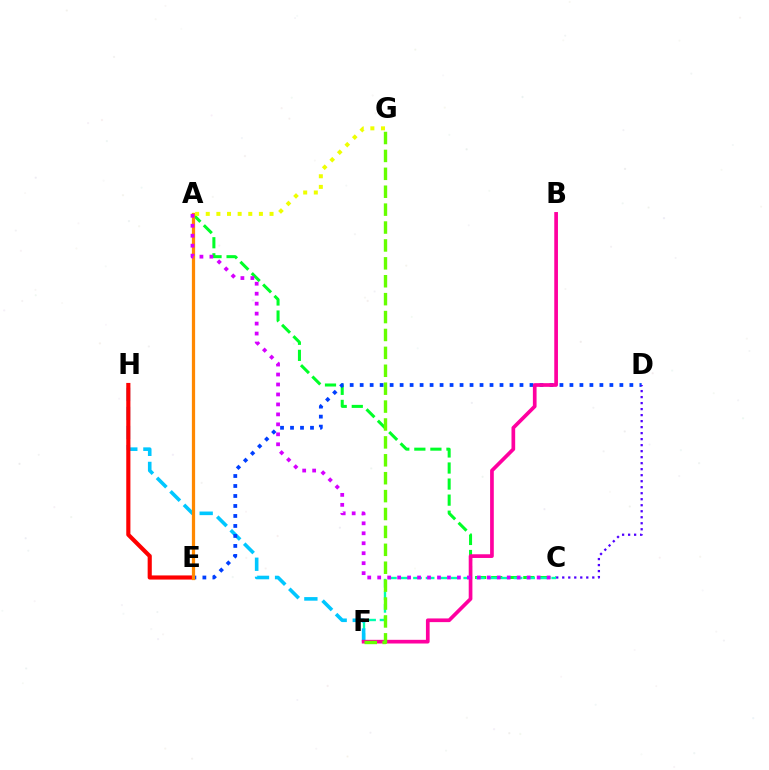{('A', 'C'): [{'color': '#00ff27', 'line_style': 'dashed', 'thickness': 2.18}, {'color': '#d600ff', 'line_style': 'dotted', 'thickness': 2.71}], ('C', 'F'): [{'color': '#00ffaf', 'line_style': 'dashed', 'thickness': 1.71}], ('F', 'H'): [{'color': '#00c7ff', 'line_style': 'dashed', 'thickness': 2.59}], ('E', 'H'): [{'color': '#ff0000', 'line_style': 'solid', 'thickness': 2.98}], ('D', 'E'): [{'color': '#003fff', 'line_style': 'dotted', 'thickness': 2.71}], ('B', 'F'): [{'color': '#ff00a0', 'line_style': 'solid', 'thickness': 2.66}], ('A', 'E'): [{'color': '#ff8800', 'line_style': 'solid', 'thickness': 2.33}], ('F', 'G'): [{'color': '#66ff00', 'line_style': 'dashed', 'thickness': 2.43}], ('A', 'G'): [{'color': '#eeff00', 'line_style': 'dotted', 'thickness': 2.89}], ('C', 'D'): [{'color': '#4f00ff', 'line_style': 'dotted', 'thickness': 1.63}]}